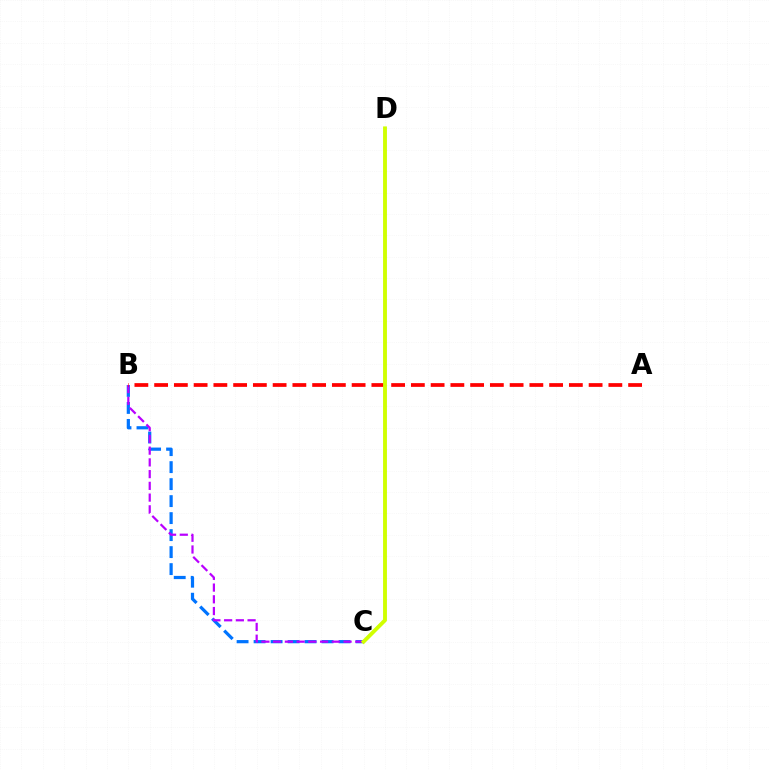{('B', 'C'): [{'color': '#0074ff', 'line_style': 'dashed', 'thickness': 2.31}, {'color': '#b900ff', 'line_style': 'dashed', 'thickness': 1.59}], ('A', 'B'): [{'color': '#ff0000', 'line_style': 'dashed', 'thickness': 2.68}], ('C', 'D'): [{'color': '#00ff5c', 'line_style': 'solid', 'thickness': 1.7}, {'color': '#d1ff00', 'line_style': 'solid', 'thickness': 2.76}]}